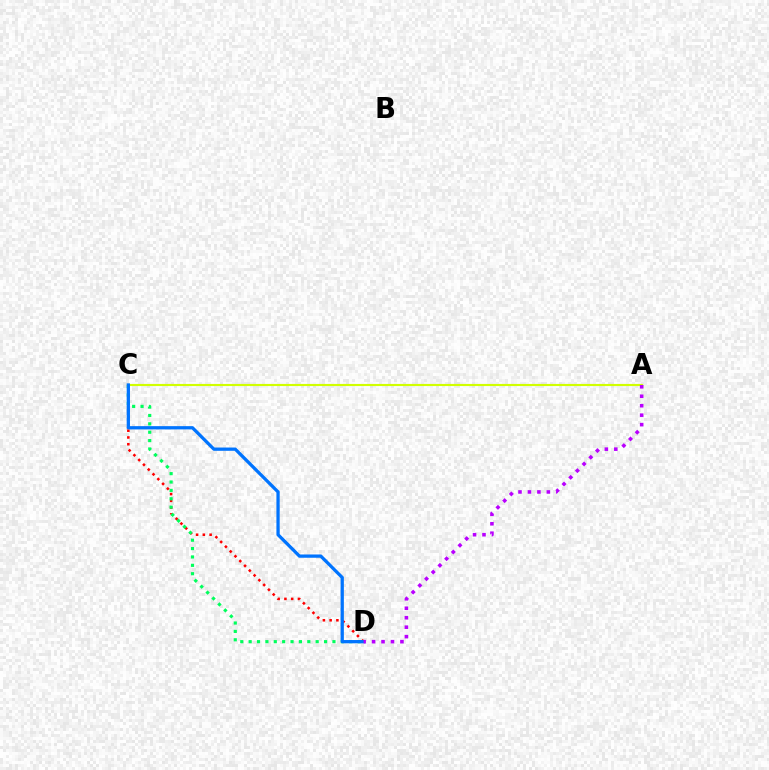{('C', 'D'): [{'color': '#ff0000', 'line_style': 'dotted', 'thickness': 1.84}, {'color': '#00ff5c', 'line_style': 'dotted', 'thickness': 2.28}, {'color': '#0074ff', 'line_style': 'solid', 'thickness': 2.36}], ('A', 'C'): [{'color': '#d1ff00', 'line_style': 'solid', 'thickness': 1.54}], ('A', 'D'): [{'color': '#b900ff', 'line_style': 'dotted', 'thickness': 2.57}]}